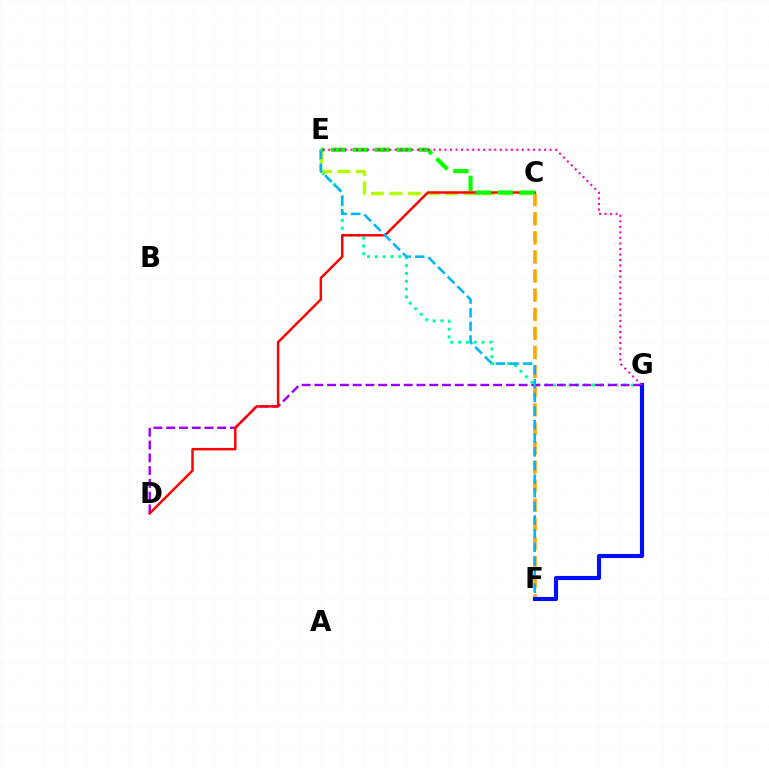{('E', 'G'): [{'color': '#00ff9d', 'line_style': 'dotted', 'thickness': 2.12}, {'color': '#ff00bd', 'line_style': 'dotted', 'thickness': 1.5}], ('C', 'E'): [{'color': '#b3ff00', 'line_style': 'dashed', 'thickness': 2.51}, {'color': '#08ff00', 'line_style': 'dashed', 'thickness': 2.97}], ('C', 'F'): [{'color': '#ffa500', 'line_style': 'dashed', 'thickness': 2.59}], ('D', 'G'): [{'color': '#9b00ff', 'line_style': 'dashed', 'thickness': 1.73}], ('C', 'D'): [{'color': '#ff0000', 'line_style': 'solid', 'thickness': 1.76}], ('E', 'F'): [{'color': '#00b5ff', 'line_style': 'dashed', 'thickness': 1.85}], ('F', 'G'): [{'color': '#0010ff', 'line_style': 'solid', 'thickness': 2.96}]}